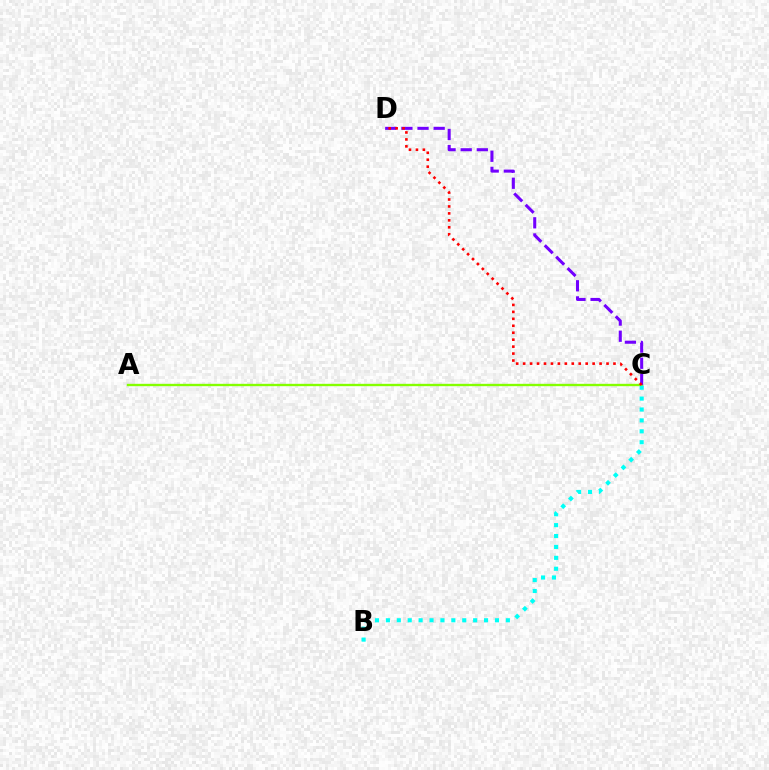{('A', 'C'): [{'color': '#84ff00', 'line_style': 'solid', 'thickness': 1.7}], ('B', 'C'): [{'color': '#00fff6', 'line_style': 'dotted', 'thickness': 2.96}], ('C', 'D'): [{'color': '#7200ff', 'line_style': 'dashed', 'thickness': 2.19}, {'color': '#ff0000', 'line_style': 'dotted', 'thickness': 1.89}]}